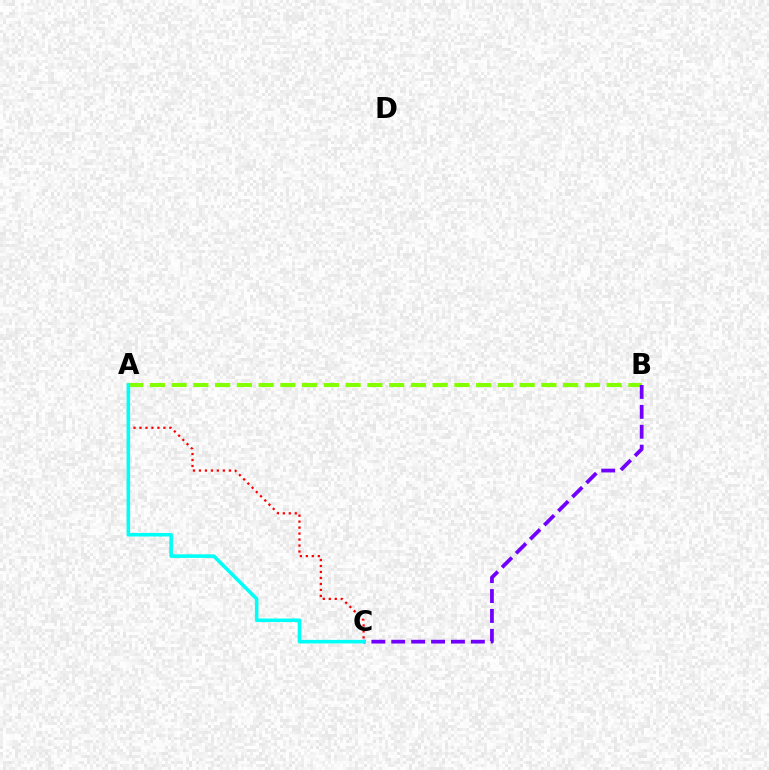{('A', 'B'): [{'color': '#84ff00', 'line_style': 'dashed', 'thickness': 2.96}], ('B', 'C'): [{'color': '#7200ff', 'line_style': 'dashed', 'thickness': 2.7}], ('A', 'C'): [{'color': '#ff0000', 'line_style': 'dotted', 'thickness': 1.62}, {'color': '#00fff6', 'line_style': 'solid', 'thickness': 2.57}]}